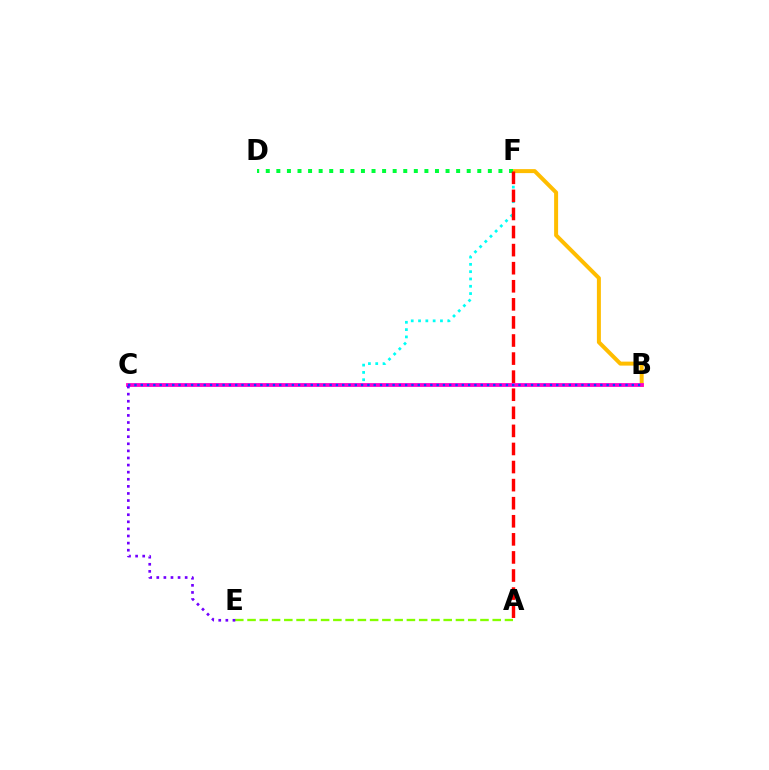{('C', 'F'): [{'color': '#00fff6', 'line_style': 'dotted', 'thickness': 1.98}], ('B', 'F'): [{'color': '#ffbd00', 'line_style': 'solid', 'thickness': 2.87}], ('B', 'C'): [{'color': '#ff00cf', 'line_style': 'solid', 'thickness': 2.73}, {'color': '#004bff', 'line_style': 'dotted', 'thickness': 1.71}], ('A', 'E'): [{'color': '#84ff00', 'line_style': 'dashed', 'thickness': 1.67}], ('C', 'E'): [{'color': '#7200ff', 'line_style': 'dotted', 'thickness': 1.93}], ('D', 'F'): [{'color': '#00ff39', 'line_style': 'dotted', 'thickness': 2.87}], ('A', 'F'): [{'color': '#ff0000', 'line_style': 'dashed', 'thickness': 2.46}]}